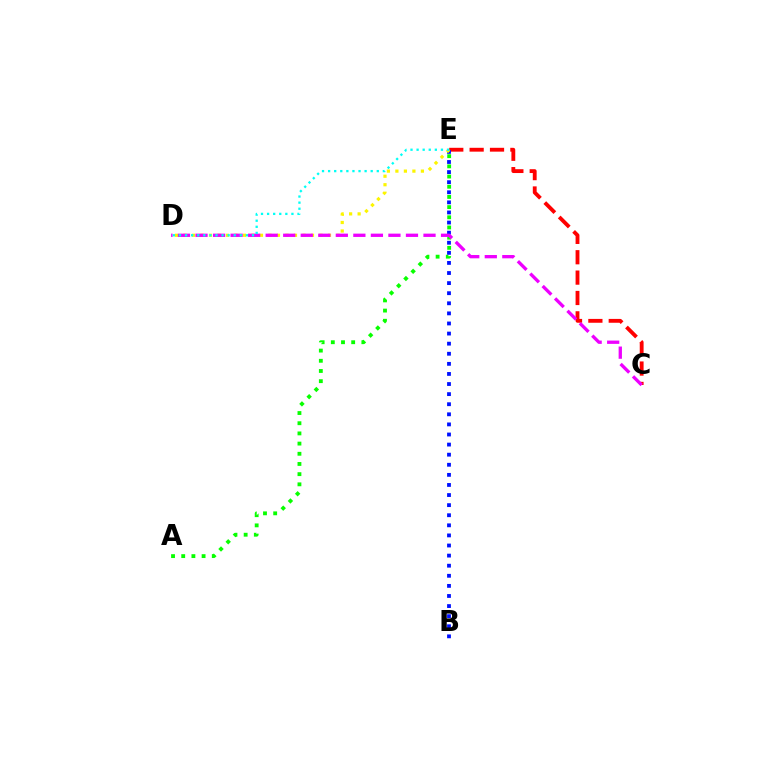{('C', 'E'): [{'color': '#ff0000', 'line_style': 'dashed', 'thickness': 2.77}], ('A', 'E'): [{'color': '#08ff00', 'line_style': 'dotted', 'thickness': 2.77}], ('B', 'E'): [{'color': '#0010ff', 'line_style': 'dotted', 'thickness': 2.74}], ('D', 'E'): [{'color': '#fcf500', 'line_style': 'dotted', 'thickness': 2.31}, {'color': '#00fff6', 'line_style': 'dotted', 'thickness': 1.65}], ('C', 'D'): [{'color': '#ee00ff', 'line_style': 'dashed', 'thickness': 2.38}]}